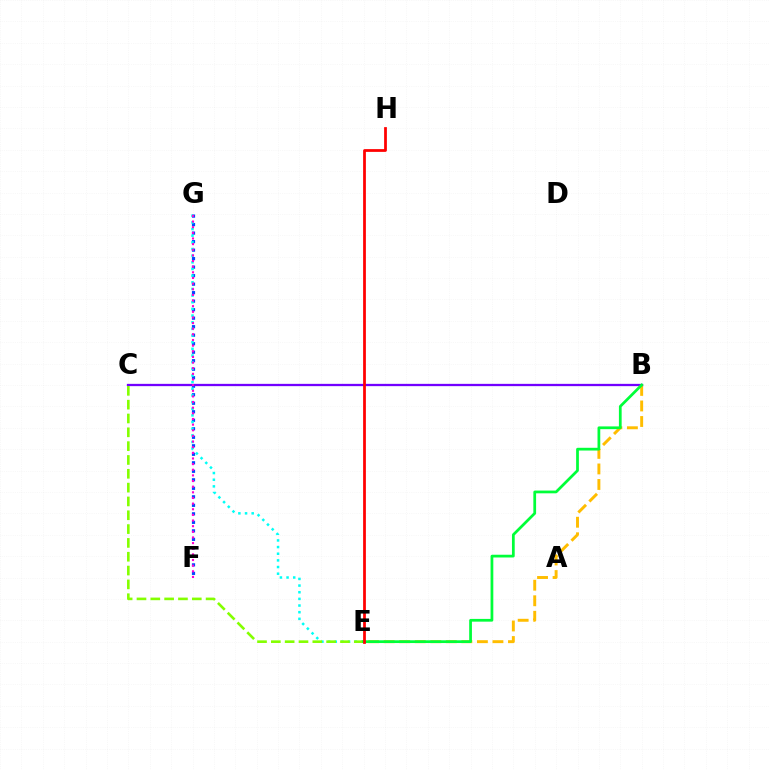{('F', 'G'): [{'color': '#004bff', 'line_style': 'dotted', 'thickness': 2.31}, {'color': '#ff00cf', 'line_style': 'dotted', 'thickness': 1.53}], ('B', 'E'): [{'color': '#ffbd00', 'line_style': 'dashed', 'thickness': 2.11}, {'color': '#00ff39', 'line_style': 'solid', 'thickness': 1.98}], ('B', 'C'): [{'color': '#7200ff', 'line_style': 'solid', 'thickness': 1.65}], ('E', 'G'): [{'color': '#00fff6', 'line_style': 'dotted', 'thickness': 1.81}], ('C', 'E'): [{'color': '#84ff00', 'line_style': 'dashed', 'thickness': 1.88}], ('E', 'H'): [{'color': '#ff0000', 'line_style': 'solid', 'thickness': 1.98}]}